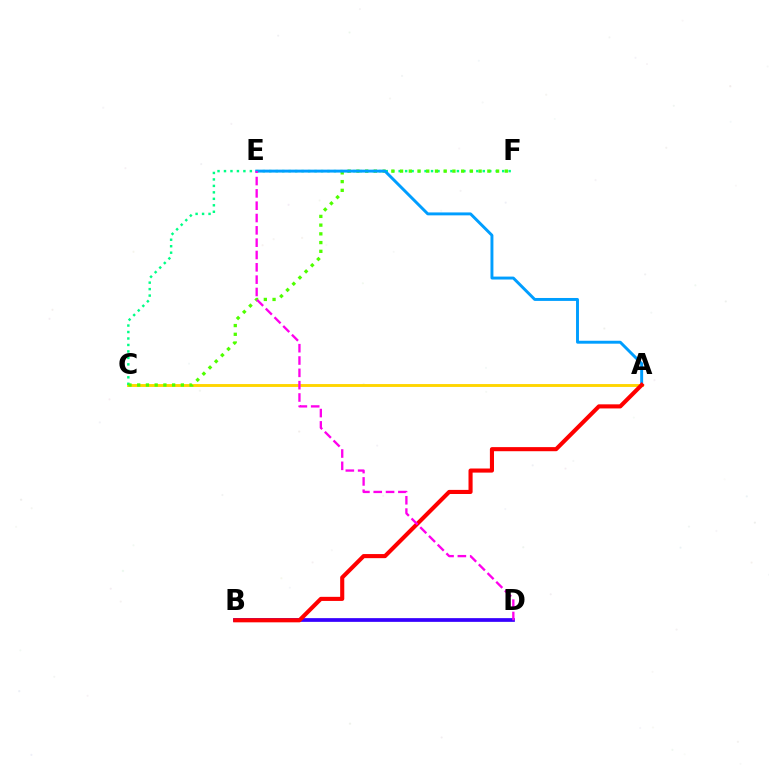{('A', 'C'): [{'color': '#ffd500', 'line_style': 'solid', 'thickness': 2.08}], ('C', 'F'): [{'color': '#00ff86', 'line_style': 'dotted', 'thickness': 1.76}, {'color': '#4fff00', 'line_style': 'dotted', 'thickness': 2.37}], ('B', 'D'): [{'color': '#3700ff', 'line_style': 'solid', 'thickness': 2.68}], ('A', 'E'): [{'color': '#009eff', 'line_style': 'solid', 'thickness': 2.11}], ('A', 'B'): [{'color': '#ff0000', 'line_style': 'solid', 'thickness': 2.95}], ('D', 'E'): [{'color': '#ff00ed', 'line_style': 'dashed', 'thickness': 1.67}]}